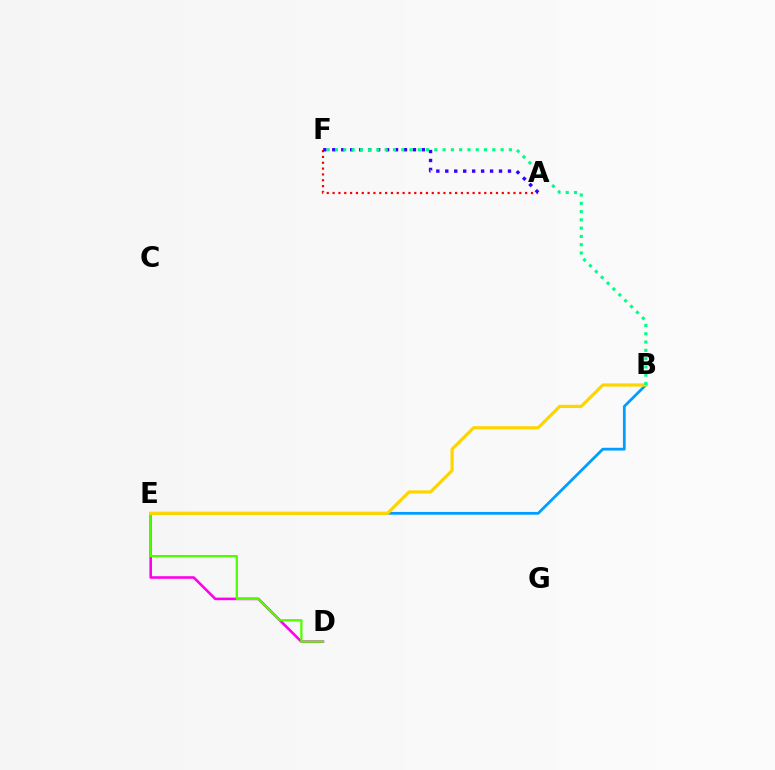{('D', 'E'): [{'color': '#ff00ed', 'line_style': 'solid', 'thickness': 1.86}, {'color': '#4fff00', 'line_style': 'solid', 'thickness': 1.64}], ('B', 'E'): [{'color': '#009eff', 'line_style': 'solid', 'thickness': 1.99}, {'color': '#ffd500', 'line_style': 'solid', 'thickness': 2.29}], ('A', 'F'): [{'color': '#ff0000', 'line_style': 'dotted', 'thickness': 1.59}, {'color': '#3700ff', 'line_style': 'dotted', 'thickness': 2.43}], ('B', 'F'): [{'color': '#00ff86', 'line_style': 'dotted', 'thickness': 2.25}]}